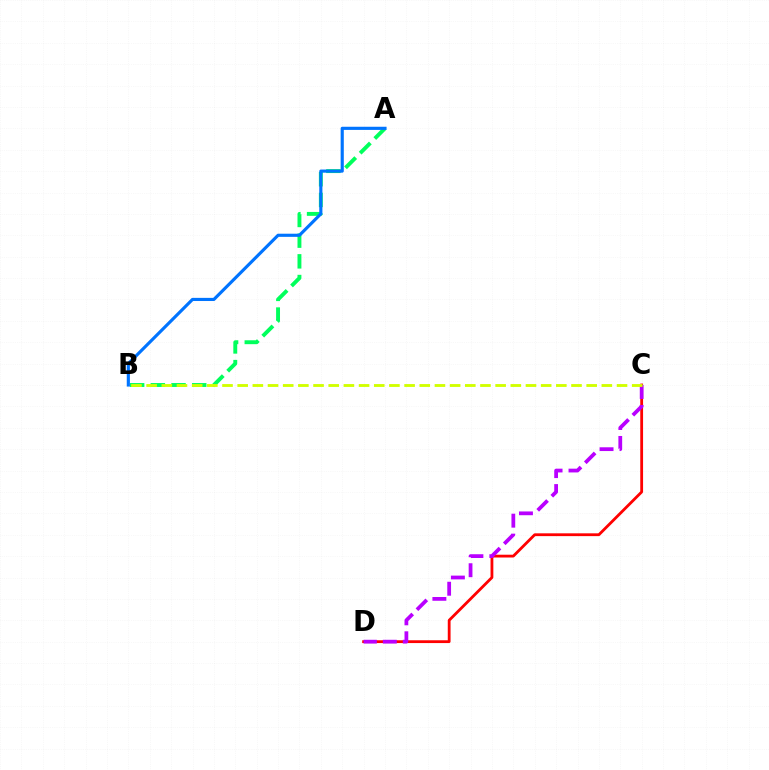{('A', 'B'): [{'color': '#00ff5c', 'line_style': 'dashed', 'thickness': 2.81}, {'color': '#0074ff', 'line_style': 'solid', 'thickness': 2.26}], ('C', 'D'): [{'color': '#ff0000', 'line_style': 'solid', 'thickness': 2.02}, {'color': '#b900ff', 'line_style': 'dashed', 'thickness': 2.71}], ('B', 'C'): [{'color': '#d1ff00', 'line_style': 'dashed', 'thickness': 2.06}]}